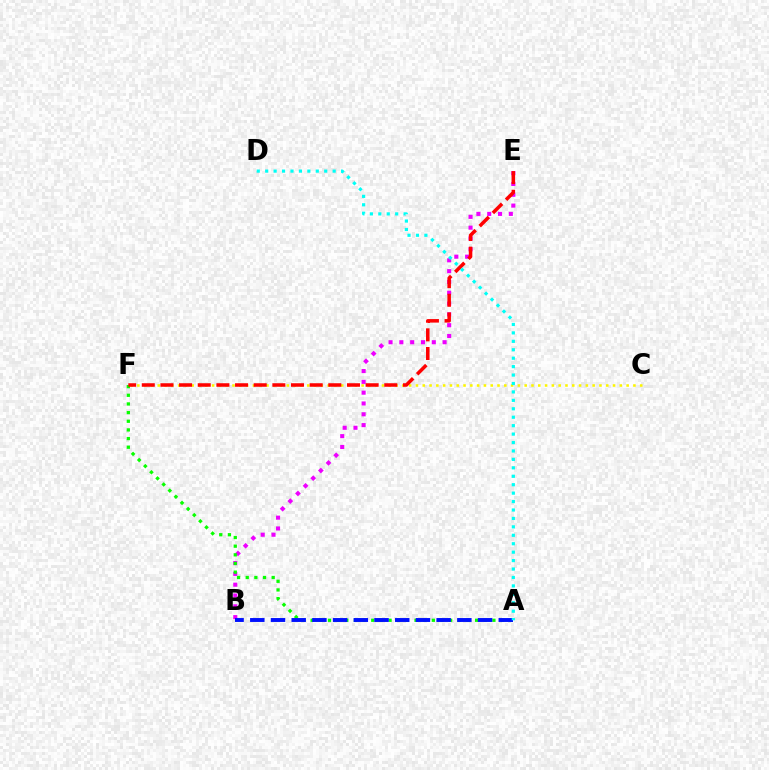{('C', 'F'): [{'color': '#fcf500', 'line_style': 'dotted', 'thickness': 1.85}], ('B', 'E'): [{'color': '#ee00ff', 'line_style': 'dotted', 'thickness': 2.94}], ('A', 'F'): [{'color': '#08ff00', 'line_style': 'dotted', 'thickness': 2.35}], ('E', 'F'): [{'color': '#ff0000', 'line_style': 'dashed', 'thickness': 2.53}], ('A', 'B'): [{'color': '#0010ff', 'line_style': 'dashed', 'thickness': 2.81}], ('A', 'D'): [{'color': '#00fff6', 'line_style': 'dotted', 'thickness': 2.29}]}